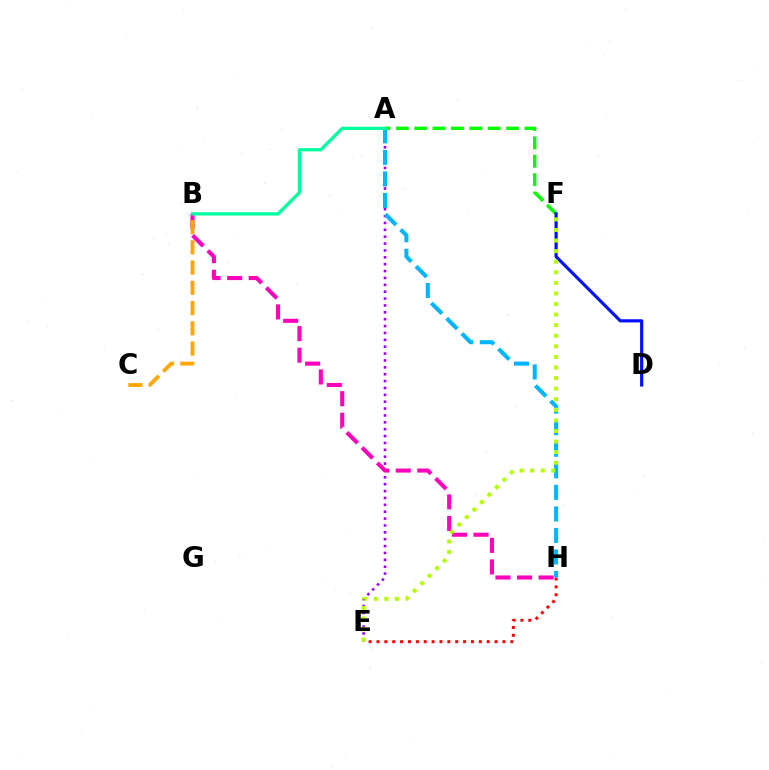{('A', 'E'): [{'color': '#9b00ff', 'line_style': 'dotted', 'thickness': 1.87}], ('E', 'H'): [{'color': '#ff0000', 'line_style': 'dotted', 'thickness': 2.14}], ('A', 'F'): [{'color': '#08ff00', 'line_style': 'dashed', 'thickness': 2.5}], ('B', 'H'): [{'color': '#ff00bd', 'line_style': 'dashed', 'thickness': 2.93}], ('D', 'F'): [{'color': '#0010ff', 'line_style': 'solid', 'thickness': 2.27}], ('A', 'H'): [{'color': '#00b5ff', 'line_style': 'dashed', 'thickness': 2.93}], ('A', 'B'): [{'color': '#00ff9d', 'line_style': 'solid', 'thickness': 2.35}], ('E', 'F'): [{'color': '#b3ff00', 'line_style': 'dotted', 'thickness': 2.87}], ('B', 'C'): [{'color': '#ffa500', 'line_style': 'dashed', 'thickness': 2.75}]}